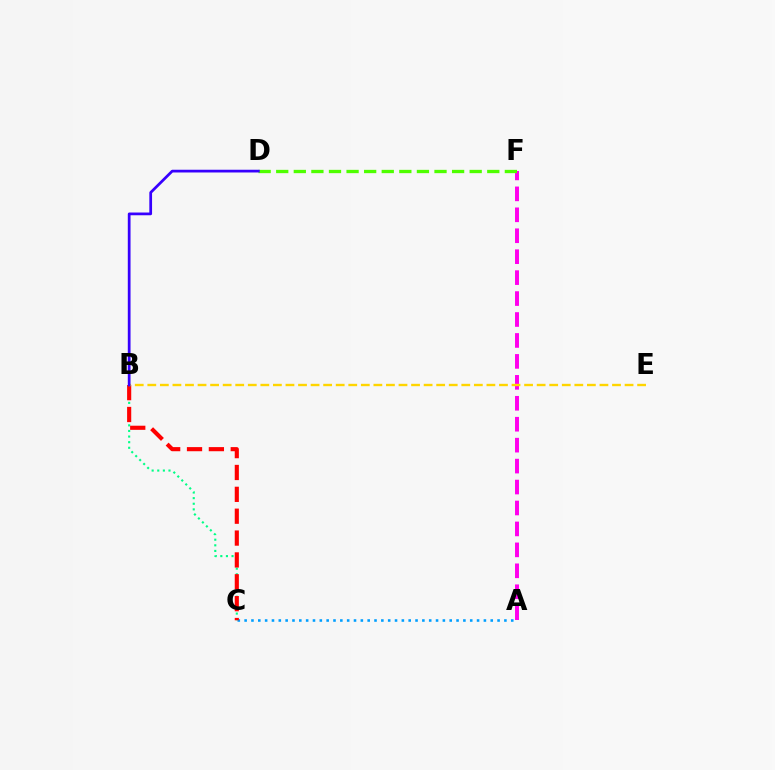{('A', 'F'): [{'color': '#ff00ed', 'line_style': 'dashed', 'thickness': 2.84}], ('D', 'F'): [{'color': '#4fff00', 'line_style': 'dashed', 'thickness': 2.39}], ('A', 'C'): [{'color': '#009eff', 'line_style': 'dotted', 'thickness': 1.86}], ('B', 'C'): [{'color': '#00ff86', 'line_style': 'dotted', 'thickness': 1.52}, {'color': '#ff0000', 'line_style': 'dashed', 'thickness': 2.97}], ('B', 'E'): [{'color': '#ffd500', 'line_style': 'dashed', 'thickness': 1.71}], ('B', 'D'): [{'color': '#3700ff', 'line_style': 'solid', 'thickness': 1.97}]}